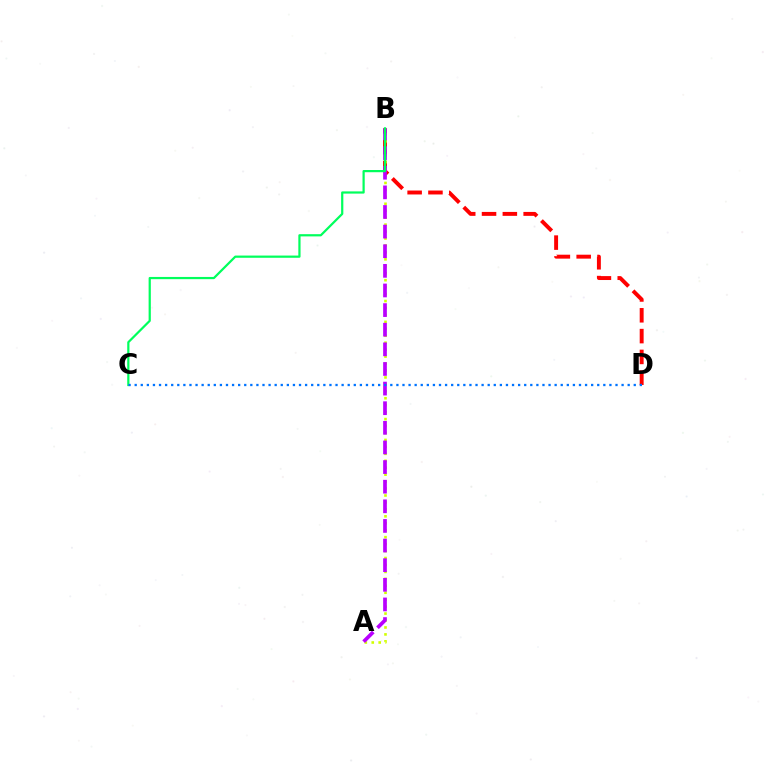{('B', 'D'): [{'color': '#ff0000', 'line_style': 'dashed', 'thickness': 2.83}], ('A', 'B'): [{'color': '#d1ff00', 'line_style': 'dotted', 'thickness': 1.89}, {'color': '#b900ff', 'line_style': 'dashed', 'thickness': 2.67}], ('B', 'C'): [{'color': '#00ff5c', 'line_style': 'solid', 'thickness': 1.6}], ('C', 'D'): [{'color': '#0074ff', 'line_style': 'dotted', 'thickness': 1.65}]}